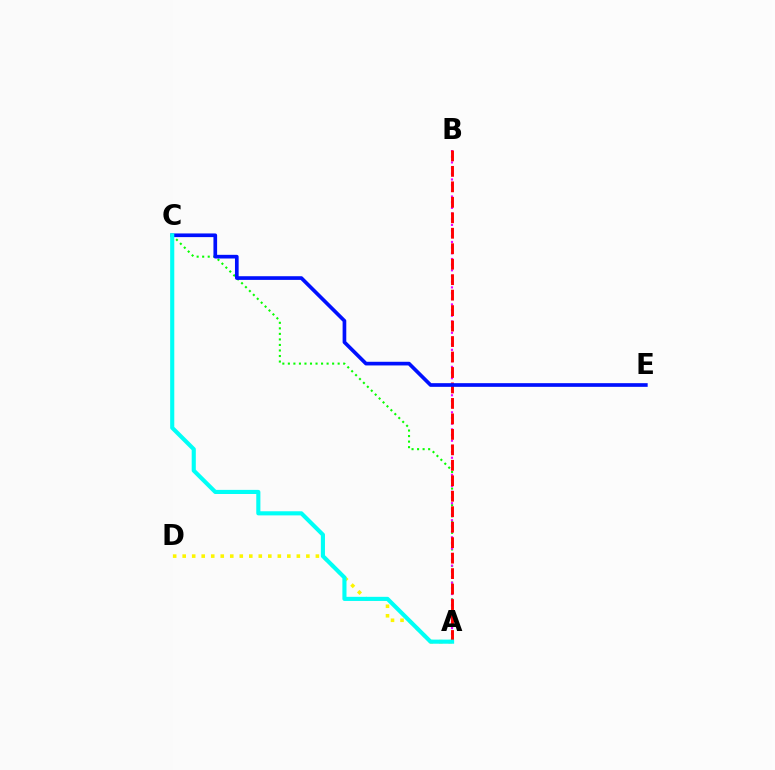{('A', 'C'): [{'color': '#08ff00', 'line_style': 'dotted', 'thickness': 1.5}, {'color': '#00fff6', 'line_style': 'solid', 'thickness': 2.96}], ('A', 'B'): [{'color': '#ee00ff', 'line_style': 'dotted', 'thickness': 1.54}, {'color': '#ff0000', 'line_style': 'dashed', 'thickness': 2.1}], ('A', 'D'): [{'color': '#fcf500', 'line_style': 'dotted', 'thickness': 2.58}], ('C', 'E'): [{'color': '#0010ff', 'line_style': 'solid', 'thickness': 2.64}]}